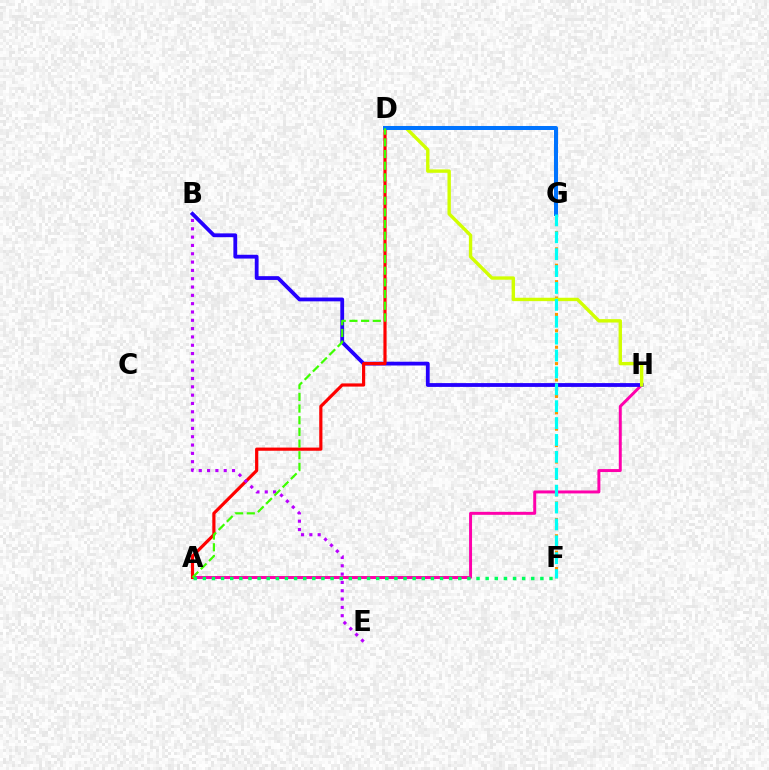{('A', 'H'): [{'color': '#ff00ac', 'line_style': 'solid', 'thickness': 2.14}], ('B', 'H'): [{'color': '#2500ff', 'line_style': 'solid', 'thickness': 2.73}], ('F', 'G'): [{'color': '#ff9400', 'line_style': 'dotted', 'thickness': 2.23}, {'color': '#00fff6', 'line_style': 'dashed', 'thickness': 2.29}], ('A', 'D'): [{'color': '#ff0000', 'line_style': 'solid', 'thickness': 2.29}, {'color': '#3dff00', 'line_style': 'dashed', 'thickness': 1.59}], ('D', 'H'): [{'color': '#d1ff00', 'line_style': 'solid', 'thickness': 2.44}], ('B', 'E'): [{'color': '#b900ff', 'line_style': 'dotted', 'thickness': 2.26}], ('A', 'F'): [{'color': '#00ff5c', 'line_style': 'dotted', 'thickness': 2.48}], ('D', 'G'): [{'color': '#0074ff', 'line_style': 'solid', 'thickness': 2.88}]}